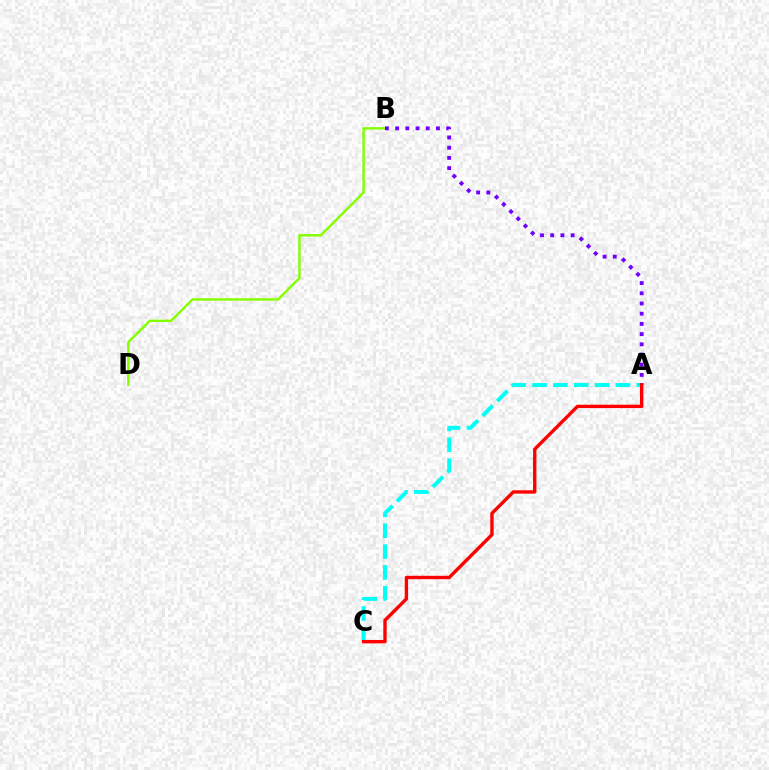{('A', 'C'): [{'color': '#00fff6', 'line_style': 'dashed', 'thickness': 2.83}, {'color': '#ff0000', 'line_style': 'solid', 'thickness': 2.43}], ('B', 'D'): [{'color': '#84ff00', 'line_style': 'solid', 'thickness': 1.76}], ('A', 'B'): [{'color': '#7200ff', 'line_style': 'dotted', 'thickness': 2.77}]}